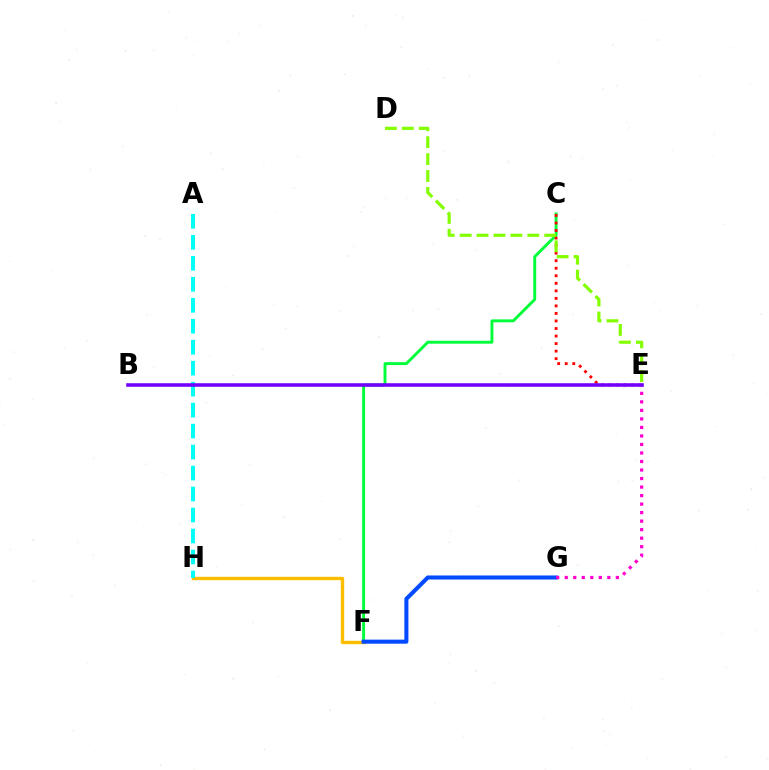{('C', 'F'): [{'color': '#00ff39', 'line_style': 'solid', 'thickness': 2.1}], ('F', 'H'): [{'color': '#ffbd00', 'line_style': 'solid', 'thickness': 2.43}], ('C', 'E'): [{'color': '#ff0000', 'line_style': 'dotted', 'thickness': 2.05}], ('F', 'G'): [{'color': '#004bff', 'line_style': 'solid', 'thickness': 2.92}], ('A', 'H'): [{'color': '#00fff6', 'line_style': 'dashed', 'thickness': 2.85}], ('E', 'G'): [{'color': '#ff00cf', 'line_style': 'dotted', 'thickness': 2.31}], ('D', 'E'): [{'color': '#84ff00', 'line_style': 'dashed', 'thickness': 2.3}], ('B', 'E'): [{'color': '#7200ff', 'line_style': 'solid', 'thickness': 2.57}]}